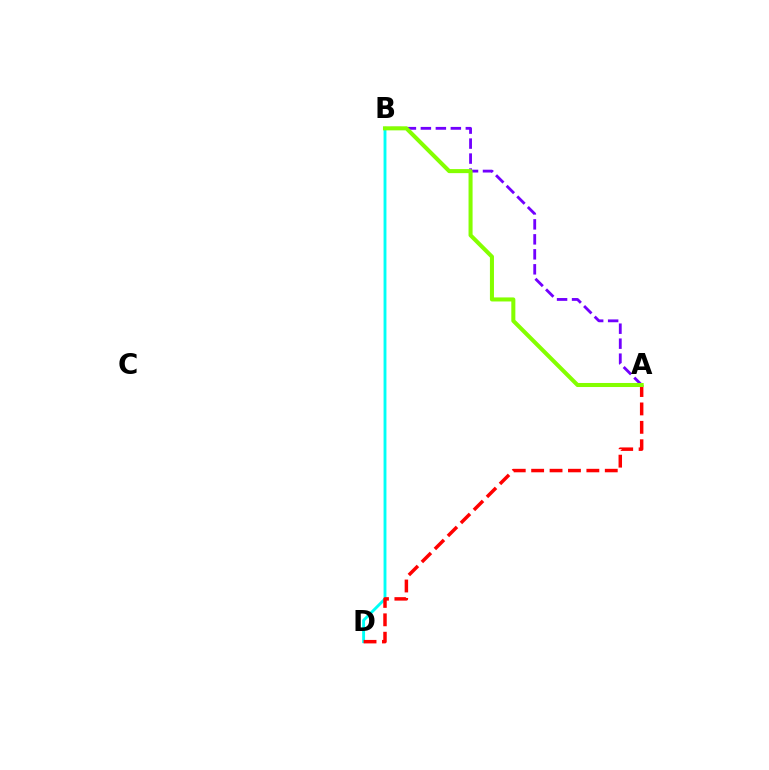{('B', 'D'): [{'color': '#00fff6', 'line_style': 'solid', 'thickness': 2.07}], ('A', 'D'): [{'color': '#ff0000', 'line_style': 'dashed', 'thickness': 2.5}], ('A', 'B'): [{'color': '#7200ff', 'line_style': 'dashed', 'thickness': 2.04}, {'color': '#84ff00', 'line_style': 'solid', 'thickness': 2.91}]}